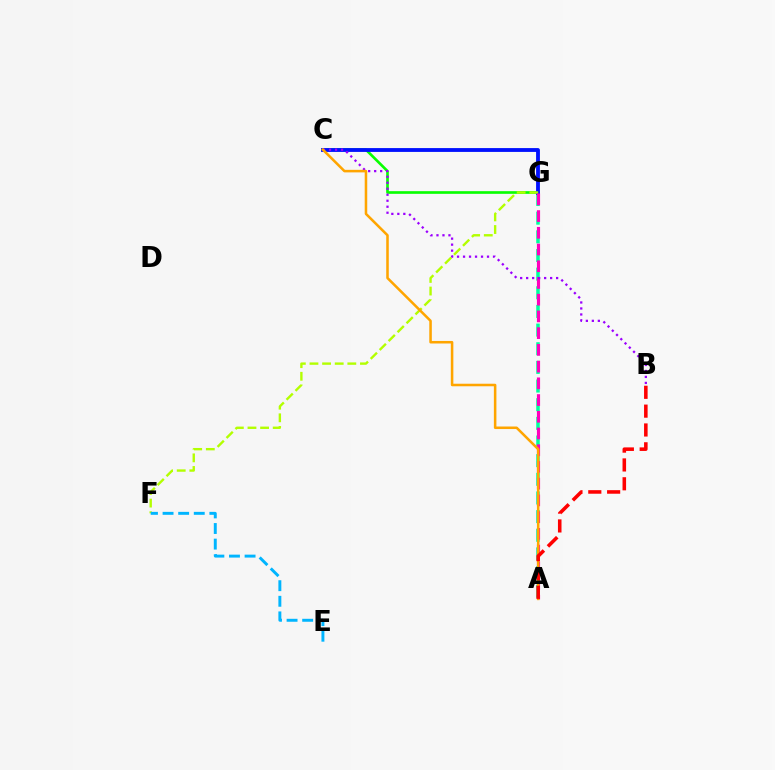{('A', 'G'): [{'color': '#00ff9d', 'line_style': 'dashed', 'thickness': 2.53}, {'color': '#ff00bd', 'line_style': 'dashed', 'thickness': 2.27}], ('C', 'G'): [{'color': '#08ff00', 'line_style': 'solid', 'thickness': 1.91}, {'color': '#0010ff', 'line_style': 'solid', 'thickness': 2.76}], ('F', 'G'): [{'color': '#b3ff00', 'line_style': 'dashed', 'thickness': 1.71}], ('B', 'C'): [{'color': '#9b00ff', 'line_style': 'dotted', 'thickness': 1.63}], ('E', 'F'): [{'color': '#00b5ff', 'line_style': 'dashed', 'thickness': 2.12}], ('A', 'C'): [{'color': '#ffa500', 'line_style': 'solid', 'thickness': 1.83}], ('A', 'B'): [{'color': '#ff0000', 'line_style': 'dashed', 'thickness': 2.56}]}